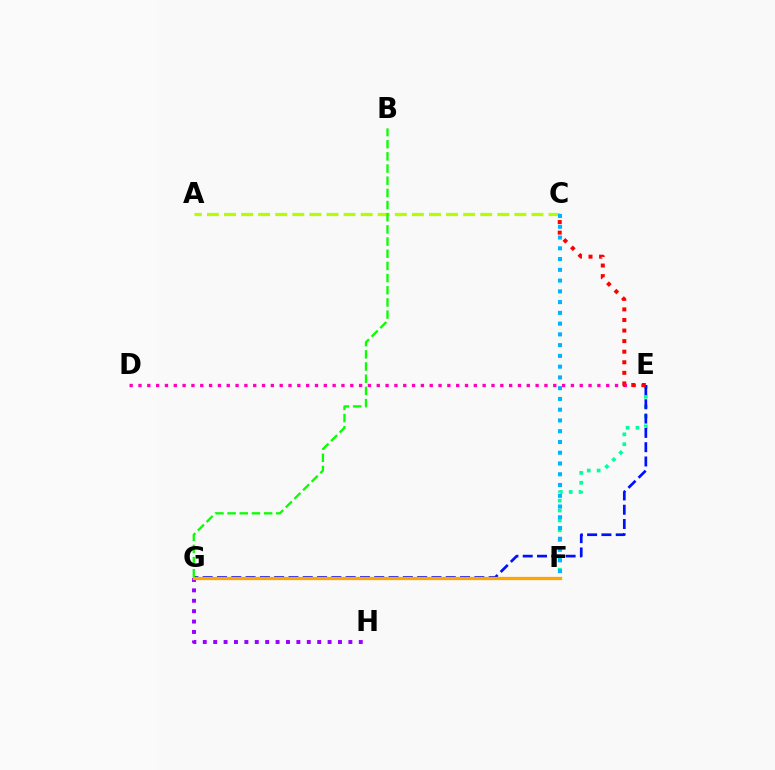{('A', 'C'): [{'color': '#b3ff00', 'line_style': 'dashed', 'thickness': 2.32}], ('D', 'E'): [{'color': '#ff00bd', 'line_style': 'dotted', 'thickness': 2.4}], ('E', 'F'): [{'color': '#00ff9d', 'line_style': 'dotted', 'thickness': 2.68}], ('C', 'F'): [{'color': '#00b5ff', 'line_style': 'dotted', 'thickness': 2.92}], ('E', 'G'): [{'color': '#0010ff', 'line_style': 'dashed', 'thickness': 1.94}], ('G', 'H'): [{'color': '#9b00ff', 'line_style': 'dotted', 'thickness': 2.83}], ('B', 'G'): [{'color': '#08ff00', 'line_style': 'dashed', 'thickness': 1.65}], ('C', 'E'): [{'color': '#ff0000', 'line_style': 'dotted', 'thickness': 2.87}], ('F', 'G'): [{'color': '#ffa500', 'line_style': 'solid', 'thickness': 2.35}]}